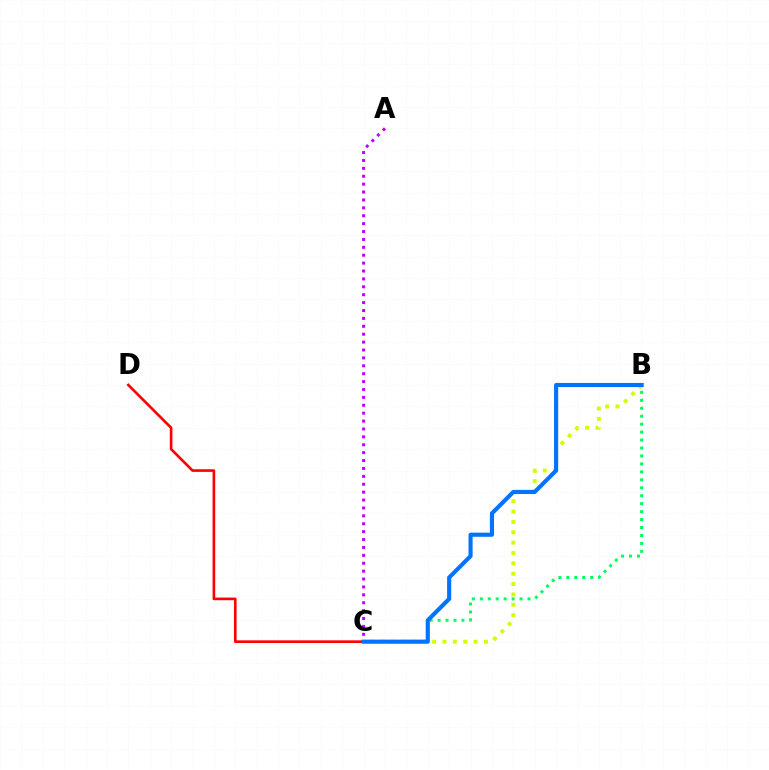{('C', 'D'): [{'color': '#ff0000', 'line_style': 'solid', 'thickness': 1.9}], ('B', 'C'): [{'color': '#00ff5c', 'line_style': 'dotted', 'thickness': 2.16}, {'color': '#d1ff00', 'line_style': 'dotted', 'thickness': 2.81}, {'color': '#0074ff', 'line_style': 'solid', 'thickness': 2.97}], ('A', 'C'): [{'color': '#b900ff', 'line_style': 'dotted', 'thickness': 2.15}]}